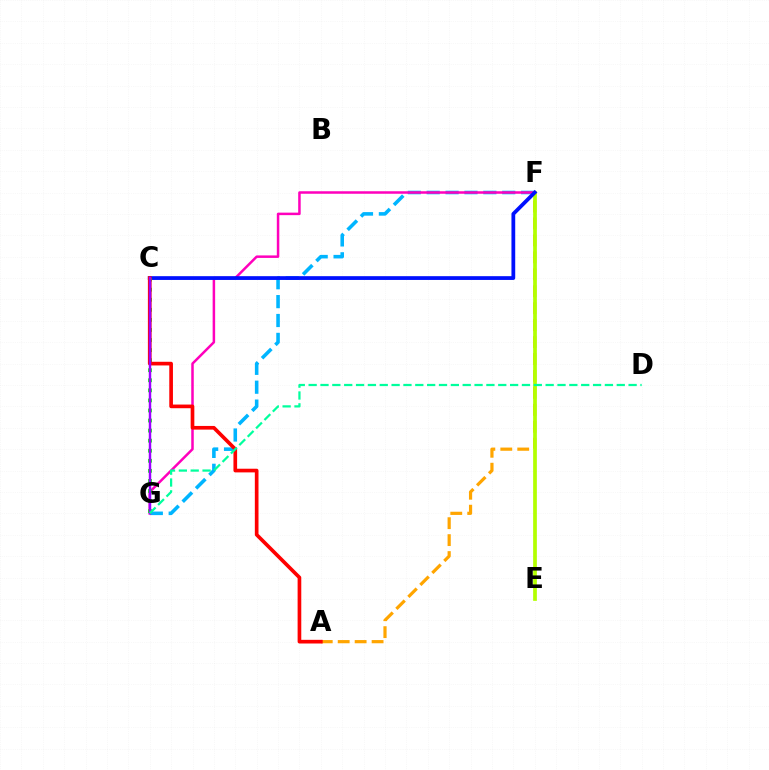{('F', 'G'): [{'color': '#00b5ff', 'line_style': 'dashed', 'thickness': 2.57}, {'color': '#ff00bd', 'line_style': 'solid', 'thickness': 1.8}], ('A', 'F'): [{'color': '#ffa500', 'line_style': 'dashed', 'thickness': 2.3}], ('E', 'F'): [{'color': '#b3ff00', 'line_style': 'solid', 'thickness': 2.67}], ('C', 'F'): [{'color': '#0010ff', 'line_style': 'solid', 'thickness': 2.71}], ('C', 'G'): [{'color': '#08ff00', 'line_style': 'dotted', 'thickness': 2.73}, {'color': '#9b00ff', 'line_style': 'solid', 'thickness': 1.78}], ('A', 'C'): [{'color': '#ff0000', 'line_style': 'solid', 'thickness': 2.64}], ('D', 'G'): [{'color': '#00ff9d', 'line_style': 'dashed', 'thickness': 1.61}]}